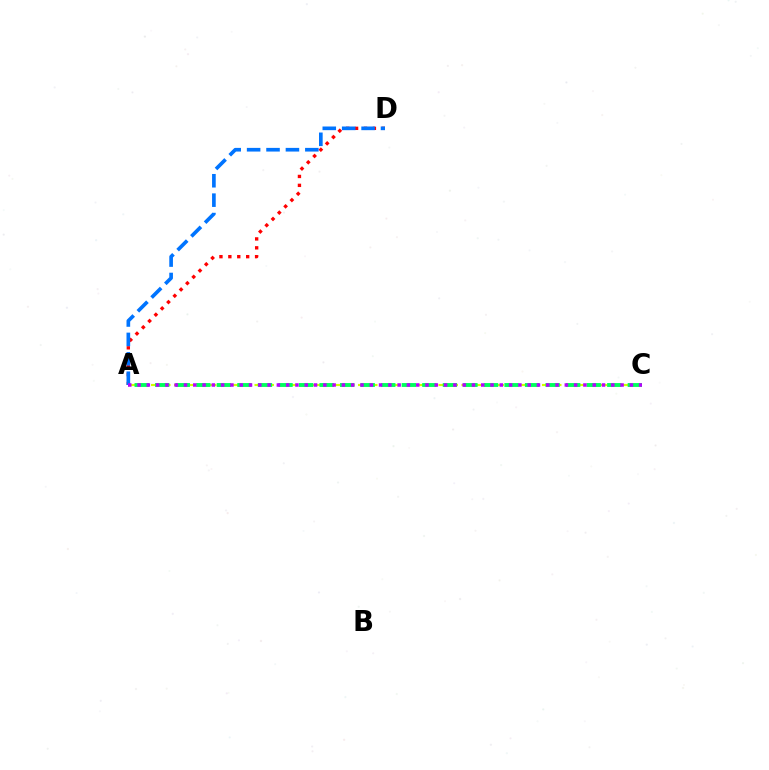{('A', 'C'): [{'color': '#d1ff00', 'line_style': 'dashed', 'thickness': 1.56}, {'color': '#00ff5c', 'line_style': 'dashed', 'thickness': 2.79}, {'color': '#b900ff', 'line_style': 'dotted', 'thickness': 2.52}], ('A', 'D'): [{'color': '#ff0000', 'line_style': 'dotted', 'thickness': 2.42}, {'color': '#0074ff', 'line_style': 'dashed', 'thickness': 2.64}]}